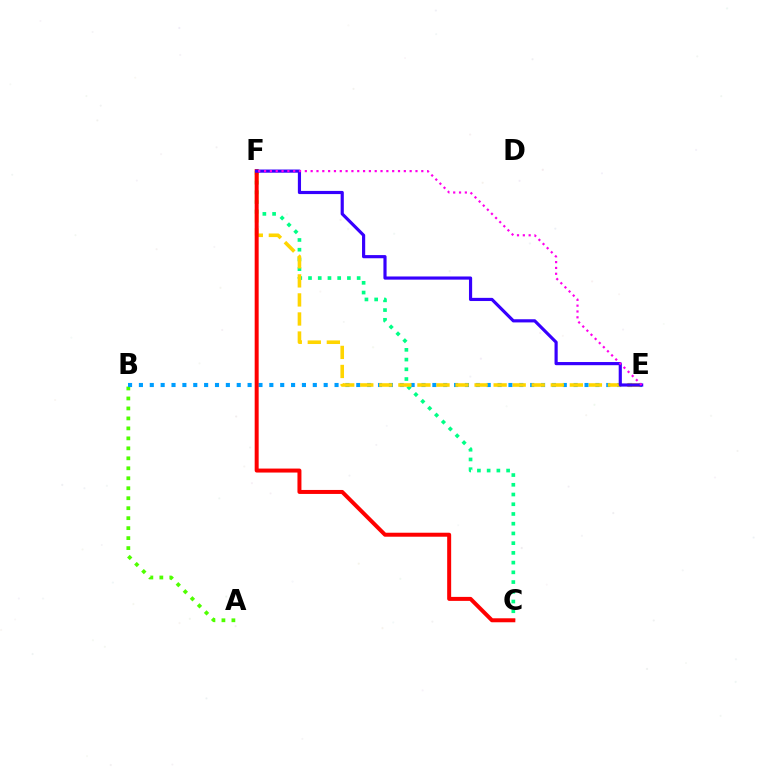{('C', 'F'): [{'color': '#00ff86', 'line_style': 'dotted', 'thickness': 2.64}, {'color': '#ff0000', 'line_style': 'solid', 'thickness': 2.87}], ('A', 'B'): [{'color': '#4fff00', 'line_style': 'dotted', 'thickness': 2.71}], ('B', 'E'): [{'color': '#009eff', 'line_style': 'dotted', 'thickness': 2.95}], ('E', 'F'): [{'color': '#ffd500', 'line_style': 'dashed', 'thickness': 2.59}, {'color': '#3700ff', 'line_style': 'solid', 'thickness': 2.28}, {'color': '#ff00ed', 'line_style': 'dotted', 'thickness': 1.58}]}